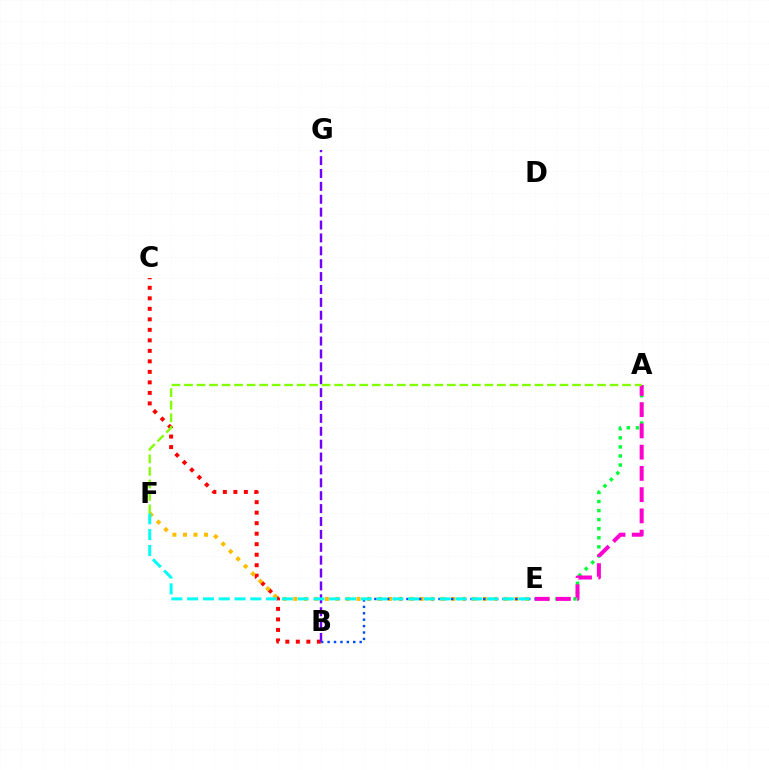{('B', 'C'): [{'color': '#ff0000', 'line_style': 'dotted', 'thickness': 2.86}], ('E', 'F'): [{'color': '#ffbd00', 'line_style': 'dotted', 'thickness': 2.86}, {'color': '#00fff6', 'line_style': 'dashed', 'thickness': 2.14}], ('B', 'G'): [{'color': '#7200ff', 'line_style': 'dashed', 'thickness': 1.75}], ('A', 'E'): [{'color': '#00ff39', 'line_style': 'dotted', 'thickness': 2.46}, {'color': '#ff00cf', 'line_style': 'dashed', 'thickness': 2.89}], ('B', 'E'): [{'color': '#004bff', 'line_style': 'dotted', 'thickness': 1.74}], ('A', 'F'): [{'color': '#84ff00', 'line_style': 'dashed', 'thickness': 1.7}]}